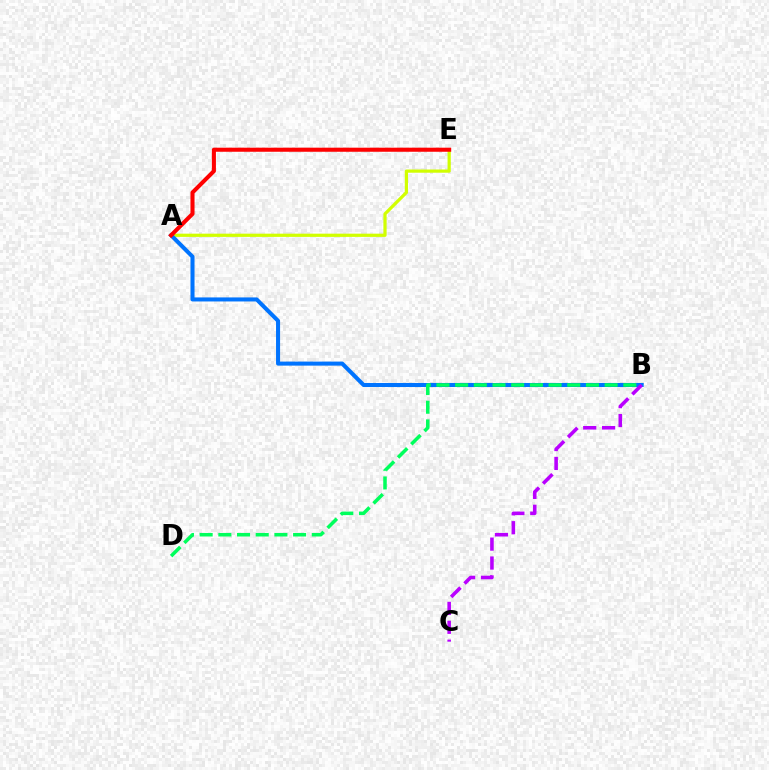{('A', 'E'): [{'color': '#d1ff00', 'line_style': 'solid', 'thickness': 2.32}, {'color': '#ff0000', 'line_style': 'solid', 'thickness': 2.93}], ('A', 'B'): [{'color': '#0074ff', 'line_style': 'solid', 'thickness': 2.91}], ('B', 'D'): [{'color': '#00ff5c', 'line_style': 'dashed', 'thickness': 2.54}], ('B', 'C'): [{'color': '#b900ff', 'line_style': 'dashed', 'thickness': 2.57}]}